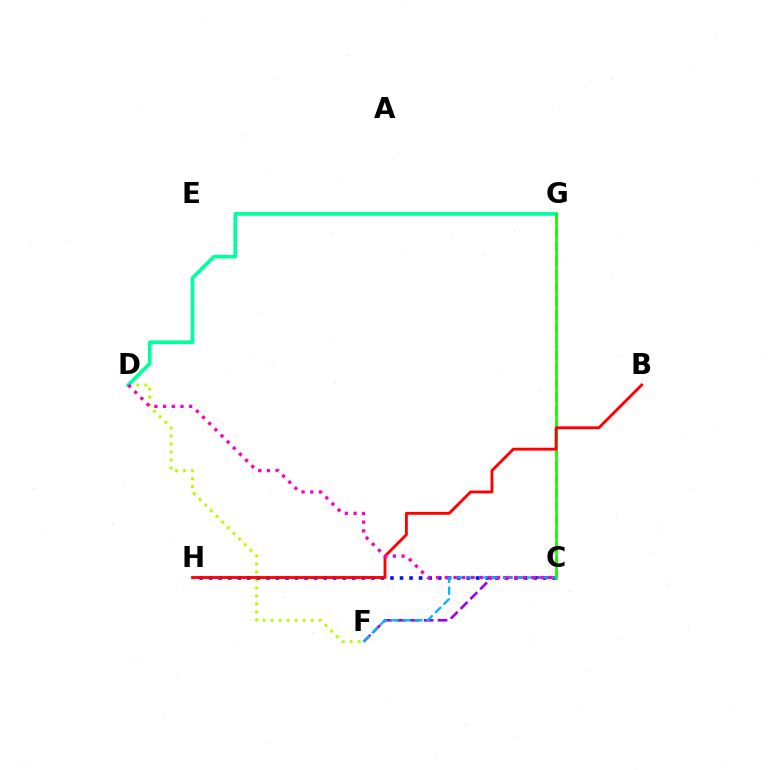{('D', 'F'): [{'color': '#b3ff00', 'line_style': 'dotted', 'thickness': 2.17}], ('C', 'F'): [{'color': '#9b00ff', 'line_style': 'dashed', 'thickness': 1.88}, {'color': '#00b5ff', 'line_style': 'dashed', 'thickness': 1.62}], ('C', 'G'): [{'color': '#ffa500', 'line_style': 'dashed', 'thickness': 1.86}, {'color': '#08ff00', 'line_style': 'solid', 'thickness': 1.87}], ('C', 'H'): [{'color': '#0010ff', 'line_style': 'dotted', 'thickness': 2.59}], ('D', 'G'): [{'color': '#00ff9d', 'line_style': 'solid', 'thickness': 2.66}], ('B', 'H'): [{'color': '#ff0000', 'line_style': 'solid', 'thickness': 2.05}], ('C', 'D'): [{'color': '#ff00bd', 'line_style': 'dotted', 'thickness': 2.36}]}